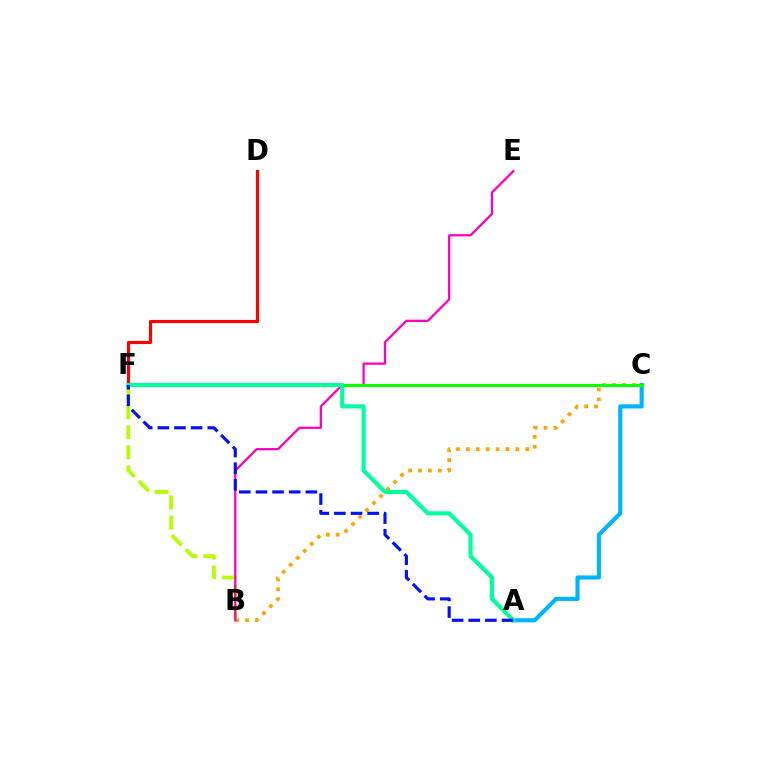{('B', 'C'): [{'color': '#ffa500', 'line_style': 'dotted', 'thickness': 2.69}], ('A', 'C'): [{'color': '#00b5ff', 'line_style': 'solid', 'thickness': 2.98}], ('C', 'F'): [{'color': '#9b00ff', 'line_style': 'dotted', 'thickness': 1.95}, {'color': '#08ff00', 'line_style': 'solid', 'thickness': 2.21}], ('B', 'F'): [{'color': '#b3ff00', 'line_style': 'dashed', 'thickness': 2.73}], ('B', 'E'): [{'color': '#ff00bd', 'line_style': 'solid', 'thickness': 1.63}], ('D', 'F'): [{'color': '#ff0000', 'line_style': 'solid', 'thickness': 2.27}], ('A', 'F'): [{'color': '#00ff9d', 'line_style': 'solid', 'thickness': 2.96}, {'color': '#0010ff', 'line_style': 'dashed', 'thickness': 2.26}]}